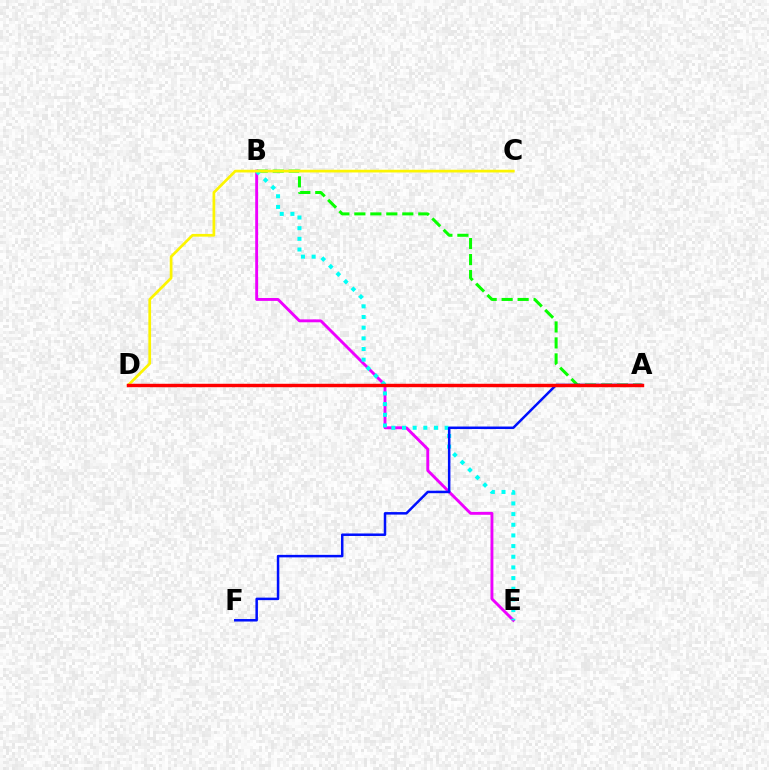{('A', 'B'): [{'color': '#08ff00', 'line_style': 'dashed', 'thickness': 2.17}], ('B', 'E'): [{'color': '#ee00ff', 'line_style': 'solid', 'thickness': 2.08}, {'color': '#00fff6', 'line_style': 'dotted', 'thickness': 2.9}], ('A', 'F'): [{'color': '#0010ff', 'line_style': 'solid', 'thickness': 1.8}], ('C', 'D'): [{'color': '#fcf500', 'line_style': 'solid', 'thickness': 1.95}], ('A', 'D'): [{'color': '#ff0000', 'line_style': 'solid', 'thickness': 2.47}]}